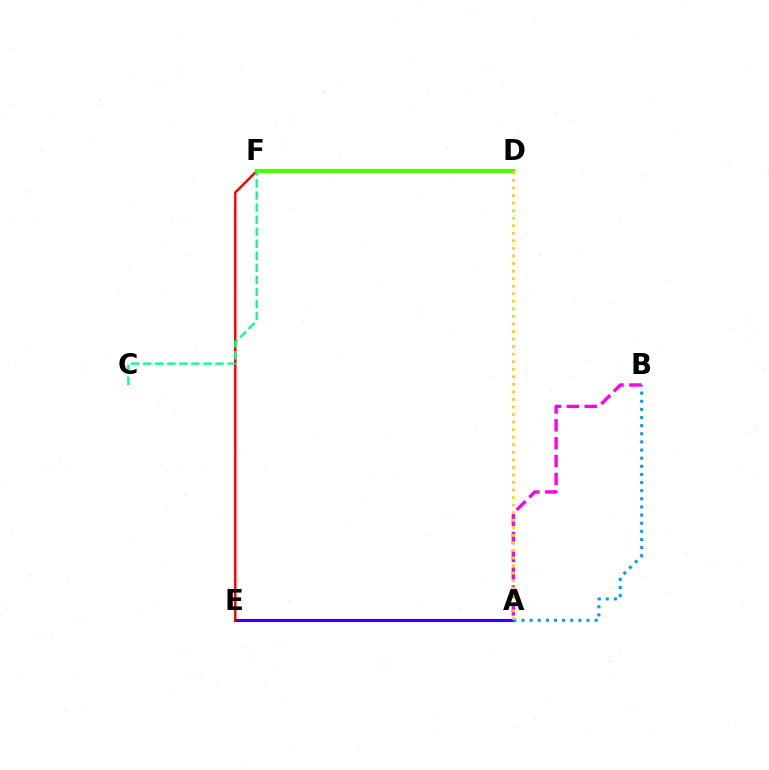{('A', 'E'): [{'color': '#3700ff', 'line_style': 'solid', 'thickness': 2.24}], ('E', 'F'): [{'color': '#ff0000', 'line_style': 'solid', 'thickness': 1.76}], ('A', 'B'): [{'color': '#ff00ed', 'line_style': 'dashed', 'thickness': 2.43}, {'color': '#009eff', 'line_style': 'dotted', 'thickness': 2.21}], ('D', 'F'): [{'color': '#4fff00', 'line_style': 'solid', 'thickness': 2.98}], ('A', 'D'): [{'color': '#ffd500', 'line_style': 'dotted', 'thickness': 2.05}], ('C', 'F'): [{'color': '#00ff86', 'line_style': 'dashed', 'thickness': 1.64}]}